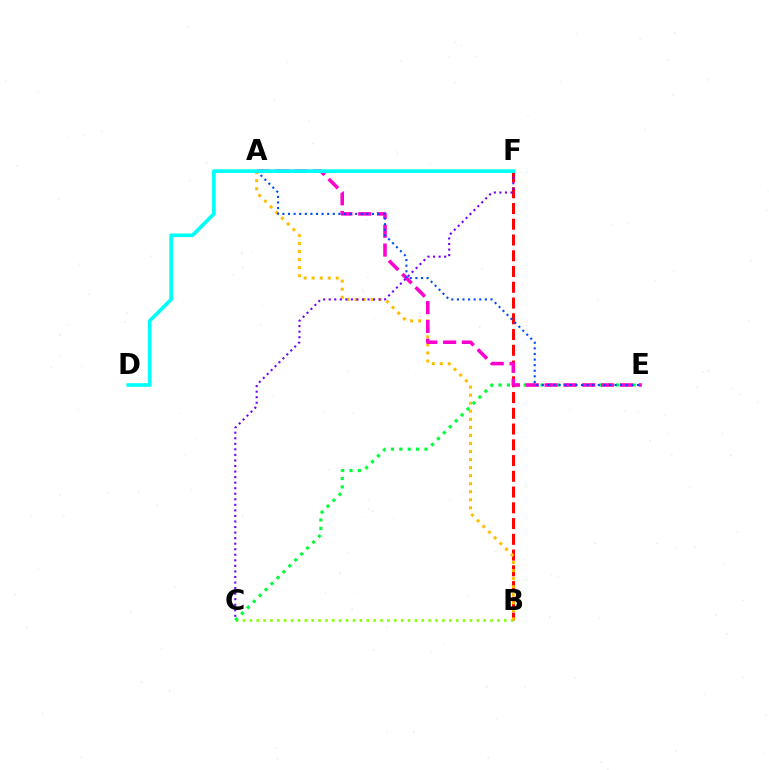{('B', 'F'): [{'color': '#ff0000', 'line_style': 'dashed', 'thickness': 2.14}], ('B', 'C'): [{'color': '#84ff00', 'line_style': 'dotted', 'thickness': 1.87}], ('A', 'B'): [{'color': '#ffbd00', 'line_style': 'dotted', 'thickness': 2.19}], ('C', 'E'): [{'color': '#00ff39', 'line_style': 'dotted', 'thickness': 2.28}], ('A', 'E'): [{'color': '#ff00cf', 'line_style': 'dashed', 'thickness': 2.56}, {'color': '#004bff', 'line_style': 'dotted', 'thickness': 1.52}], ('C', 'F'): [{'color': '#7200ff', 'line_style': 'dotted', 'thickness': 1.51}], ('D', 'F'): [{'color': '#00fff6', 'line_style': 'solid', 'thickness': 2.65}]}